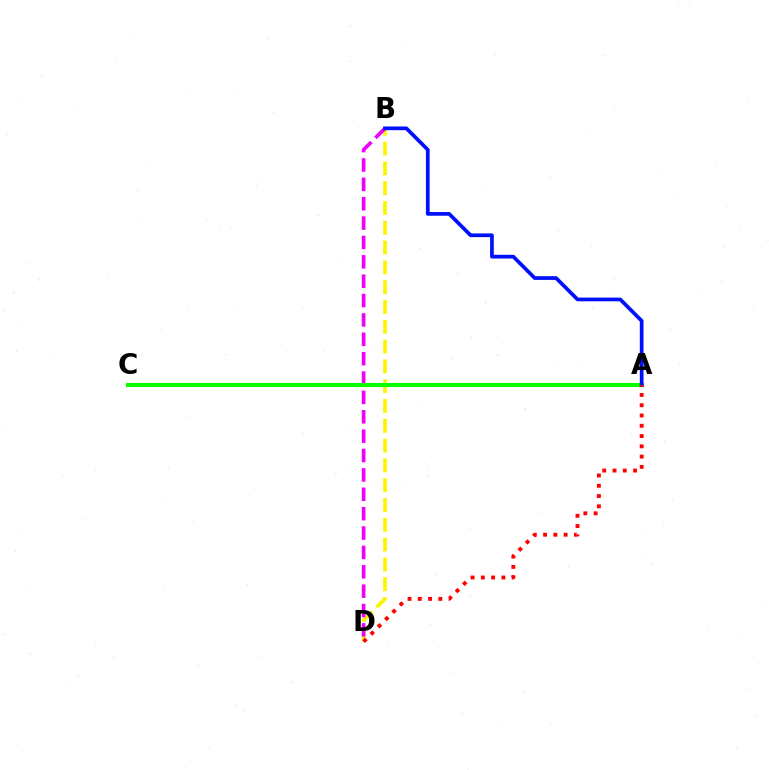{('B', 'D'): [{'color': '#fcf500', 'line_style': 'dashed', 'thickness': 2.69}, {'color': '#ee00ff', 'line_style': 'dashed', 'thickness': 2.63}], ('A', 'C'): [{'color': '#00fff6', 'line_style': 'dotted', 'thickness': 2.02}, {'color': '#08ff00', 'line_style': 'solid', 'thickness': 2.96}], ('A', 'B'): [{'color': '#0010ff', 'line_style': 'solid', 'thickness': 2.68}], ('A', 'D'): [{'color': '#ff0000', 'line_style': 'dotted', 'thickness': 2.79}]}